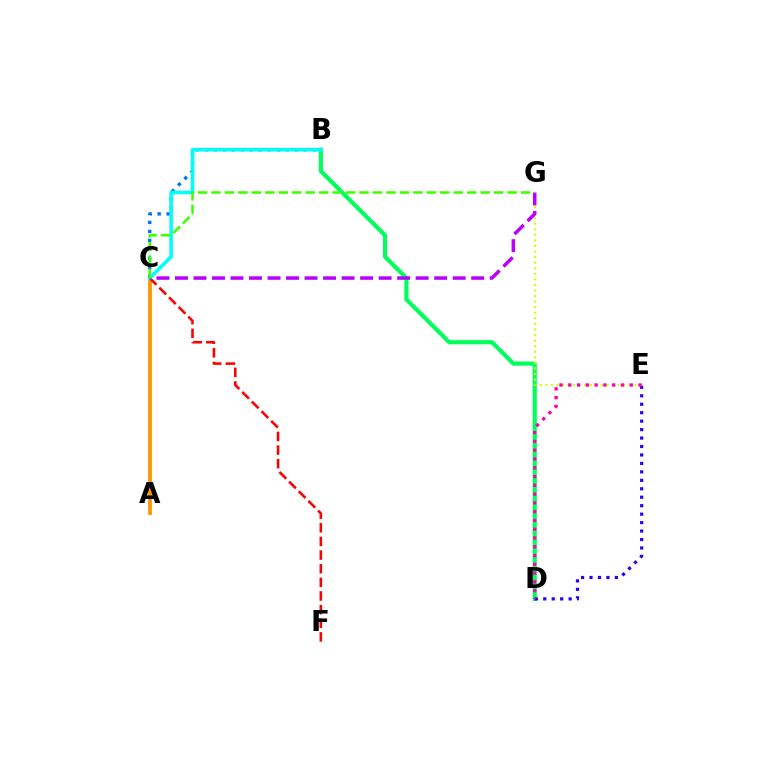{('A', 'C'): [{'color': '#ff9400', 'line_style': 'solid', 'thickness': 2.7}], ('C', 'F'): [{'color': '#ff0000', 'line_style': 'dashed', 'thickness': 1.85}], ('B', 'D'): [{'color': '#00ff5c', 'line_style': 'solid', 'thickness': 2.99}], ('E', 'G'): [{'color': '#d1ff00', 'line_style': 'dotted', 'thickness': 1.51}], ('D', 'E'): [{'color': '#2500ff', 'line_style': 'dotted', 'thickness': 2.3}, {'color': '#ff00ac', 'line_style': 'dotted', 'thickness': 2.38}], ('B', 'C'): [{'color': '#0074ff', 'line_style': 'dotted', 'thickness': 2.44}, {'color': '#00fff6', 'line_style': 'solid', 'thickness': 2.57}], ('C', 'G'): [{'color': '#b900ff', 'line_style': 'dashed', 'thickness': 2.52}, {'color': '#3dff00', 'line_style': 'dashed', 'thickness': 1.83}]}